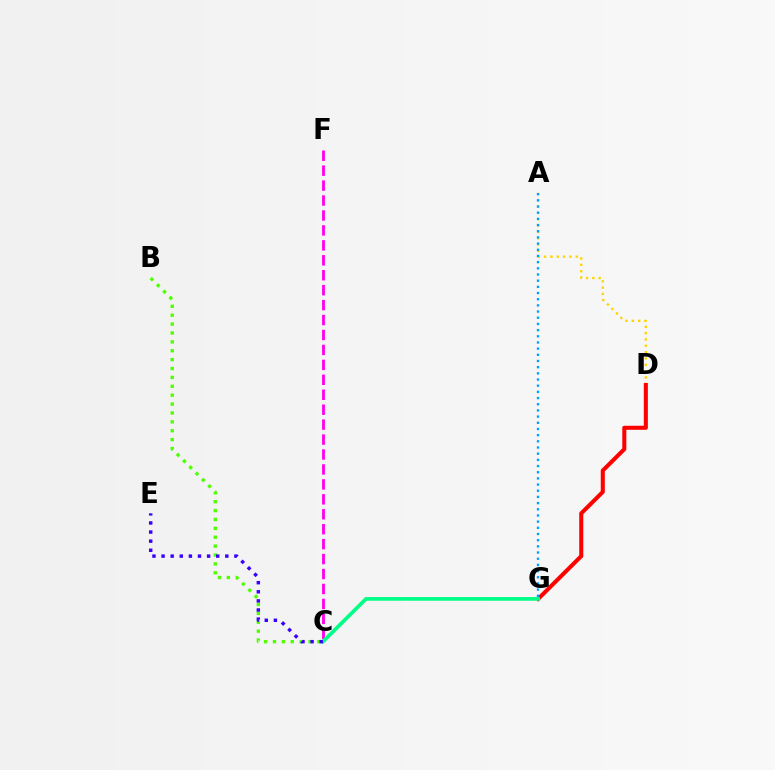{('A', 'D'): [{'color': '#ffd500', 'line_style': 'dotted', 'thickness': 1.72}], ('D', 'G'): [{'color': '#ff0000', 'line_style': 'solid', 'thickness': 2.92}], ('C', 'F'): [{'color': '#ff00ed', 'line_style': 'dashed', 'thickness': 2.03}], ('B', 'C'): [{'color': '#4fff00', 'line_style': 'dotted', 'thickness': 2.41}], ('A', 'G'): [{'color': '#009eff', 'line_style': 'dotted', 'thickness': 1.68}], ('C', 'G'): [{'color': '#00ff86', 'line_style': 'solid', 'thickness': 2.65}], ('C', 'E'): [{'color': '#3700ff', 'line_style': 'dotted', 'thickness': 2.47}]}